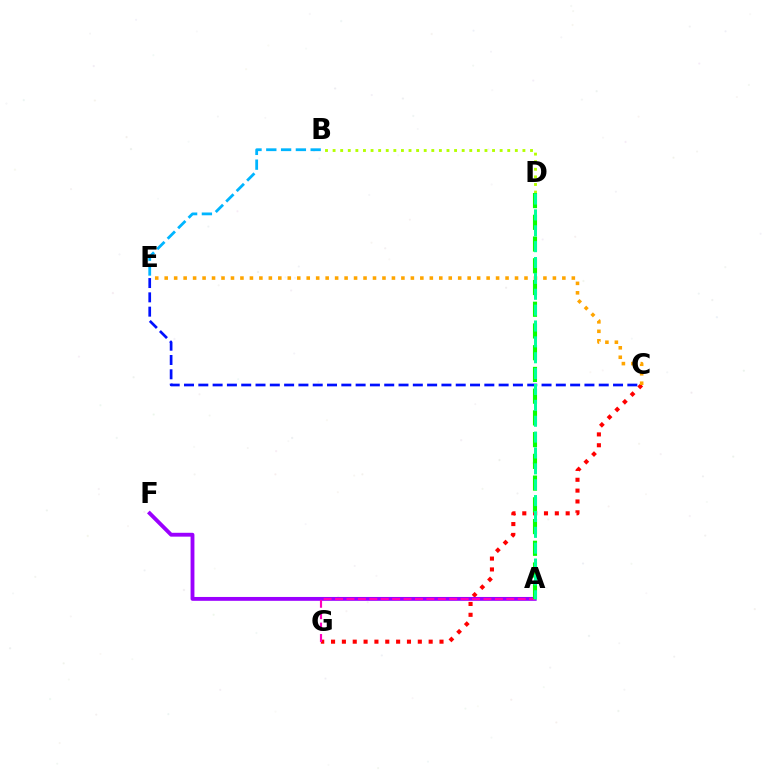{('C', 'E'): [{'color': '#0010ff', 'line_style': 'dashed', 'thickness': 1.94}, {'color': '#ffa500', 'line_style': 'dotted', 'thickness': 2.57}], ('C', 'G'): [{'color': '#ff0000', 'line_style': 'dotted', 'thickness': 2.95}], ('B', 'D'): [{'color': '#b3ff00', 'line_style': 'dotted', 'thickness': 2.06}], ('A', 'F'): [{'color': '#9b00ff', 'line_style': 'solid', 'thickness': 2.78}], ('A', 'G'): [{'color': '#ff00bd', 'line_style': 'dashed', 'thickness': 1.55}], ('A', 'D'): [{'color': '#08ff00', 'line_style': 'dashed', 'thickness': 2.95}, {'color': '#00ff9d', 'line_style': 'dashed', 'thickness': 2.16}], ('B', 'E'): [{'color': '#00b5ff', 'line_style': 'dashed', 'thickness': 2.01}]}